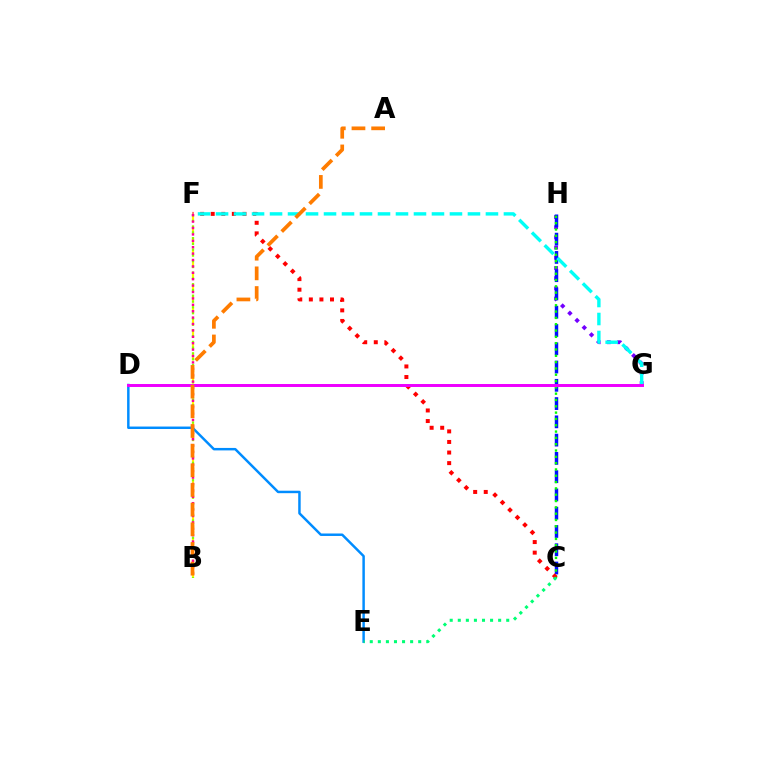{('G', 'H'): [{'color': '#7200ff', 'line_style': 'dotted', 'thickness': 2.77}], ('B', 'F'): [{'color': '#fcf500', 'line_style': 'dashed', 'thickness': 1.57}, {'color': '#84ff00', 'line_style': 'dotted', 'thickness': 1.57}, {'color': '#ff0094', 'line_style': 'dotted', 'thickness': 1.74}], ('C', 'H'): [{'color': '#0010ff', 'line_style': 'dashed', 'thickness': 2.48}, {'color': '#08ff00', 'line_style': 'dotted', 'thickness': 1.72}], ('C', 'F'): [{'color': '#ff0000', 'line_style': 'dotted', 'thickness': 2.87}], ('D', 'E'): [{'color': '#008cff', 'line_style': 'solid', 'thickness': 1.78}], ('C', 'E'): [{'color': '#00ff74', 'line_style': 'dotted', 'thickness': 2.19}], ('F', 'G'): [{'color': '#00fff6', 'line_style': 'dashed', 'thickness': 2.44}], ('D', 'G'): [{'color': '#ee00ff', 'line_style': 'solid', 'thickness': 2.14}], ('A', 'B'): [{'color': '#ff7c00', 'line_style': 'dashed', 'thickness': 2.67}]}